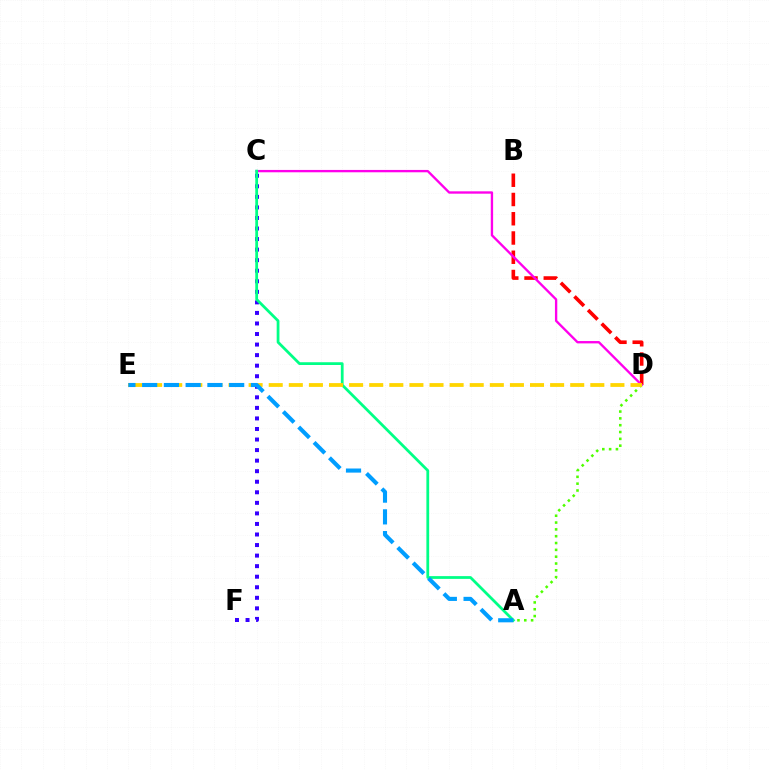{('B', 'D'): [{'color': '#ff0000', 'line_style': 'dashed', 'thickness': 2.62}], ('C', 'F'): [{'color': '#3700ff', 'line_style': 'dotted', 'thickness': 2.87}], ('C', 'D'): [{'color': '#ff00ed', 'line_style': 'solid', 'thickness': 1.69}], ('A', 'C'): [{'color': '#00ff86', 'line_style': 'solid', 'thickness': 1.99}], ('A', 'D'): [{'color': '#4fff00', 'line_style': 'dotted', 'thickness': 1.85}], ('D', 'E'): [{'color': '#ffd500', 'line_style': 'dashed', 'thickness': 2.73}], ('A', 'E'): [{'color': '#009eff', 'line_style': 'dashed', 'thickness': 2.96}]}